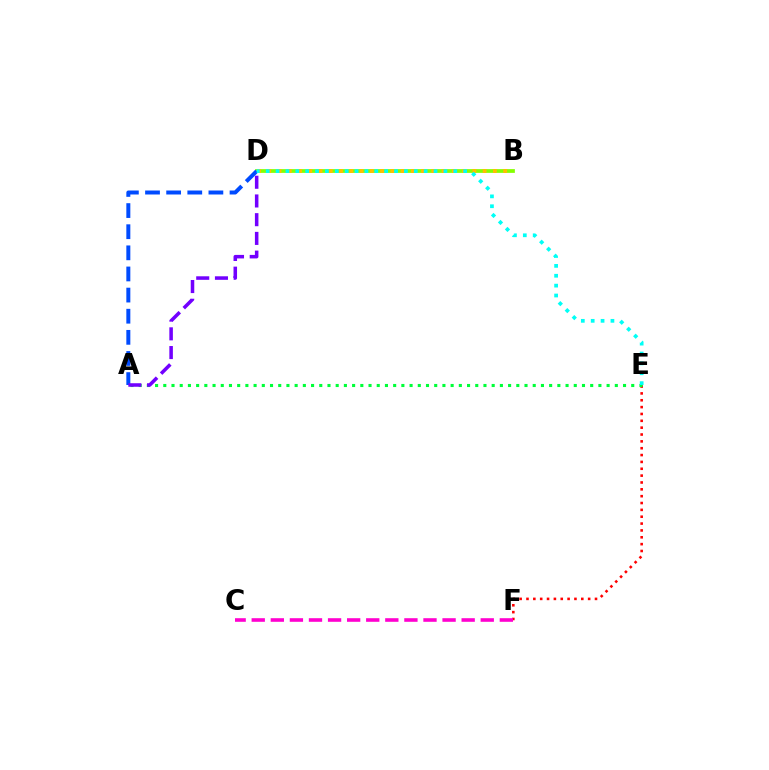{('B', 'D'): [{'color': '#84ff00', 'line_style': 'solid', 'thickness': 2.69}, {'color': '#ffbd00', 'line_style': 'dotted', 'thickness': 2.79}], ('E', 'F'): [{'color': '#ff0000', 'line_style': 'dotted', 'thickness': 1.86}], ('A', 'E'): [{'color': '#00ff39', 'line_style': 'dotted', 'thickness': 2.23}], ('A', 'D'): [{'color': '#004bff', 'line_style': 'dashed', 'thickness': 2.87}, {'color': '#7200ff', 'line_style': 'dashed', 'thickness': 2.54}], ('C', 'F'): [{'color': '#ff00cf', 'line_style': 'dashed', 'thickness': 2.59}], ('D', 'E'): [{'color': '#00fff6', 'line_style': 'dotted', 'thickness': 2.68}]}